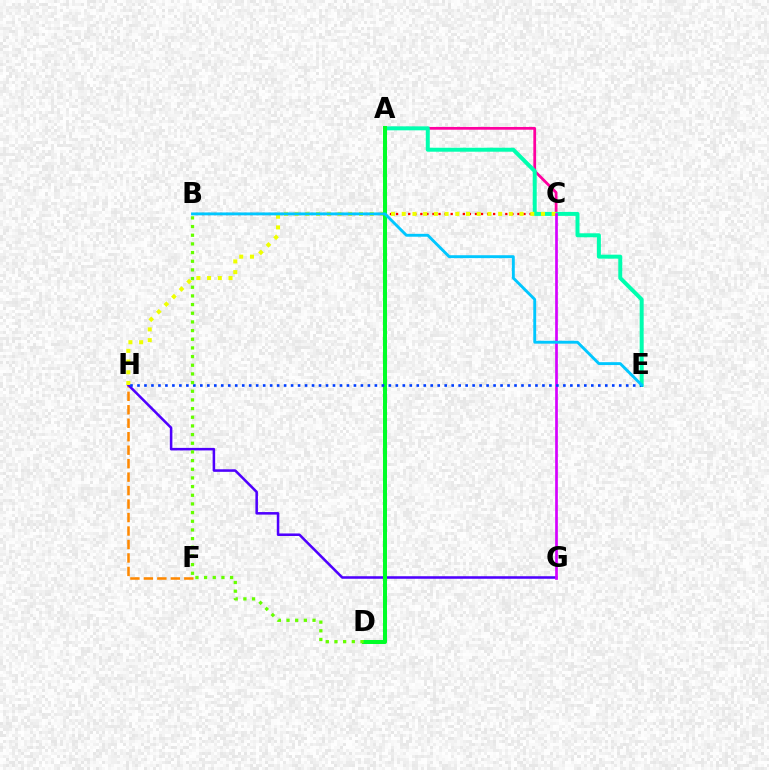{('A', 'C'): [{'color': '#ff00a0', 'line_style': 'solid', 'thickness': 1.99}], ('F', 'H'): [{'color': '#ff8800', 'line_style': 'dashed', 'thickness': 1.83}], ('B', 'C'): [{'color': '#ff0000', 'line_style': 'dotted', 'thickness': 1.65}], ('G', 'H'): [{'color': '#4f00ff', 'line_style': 'solid', 'thickness': 1.83}], ('A', 'E'): [{'color': '#00ffaf', 'line_style': 'solid', 'thickness': 2.86}], ('C', 'H'): [{'color': '#eeff00', 'line_style': 'dotted', 'thickness': 2.91}], ('A', 'D'): [{'color': '#00ff27', 'line_style': 'solid', 'thickness': 2.89}], ('C', 'G'): [{'color': '#d600ff', 'line_style': 'solid', 'thickness': 1.93}], ('E', 'H'): [{'color': '#003fff', 'line_style': 'dotted', 'thickness': 1.9}], ('B', 'D'): [{'color': '#66ff00', 'line_style': 'dotted', 'thickness': 2.35}], ('B', 'E'): [{'color': '#00c7ff', 'line_style': 'solid', 'thickness': 2.08}]}